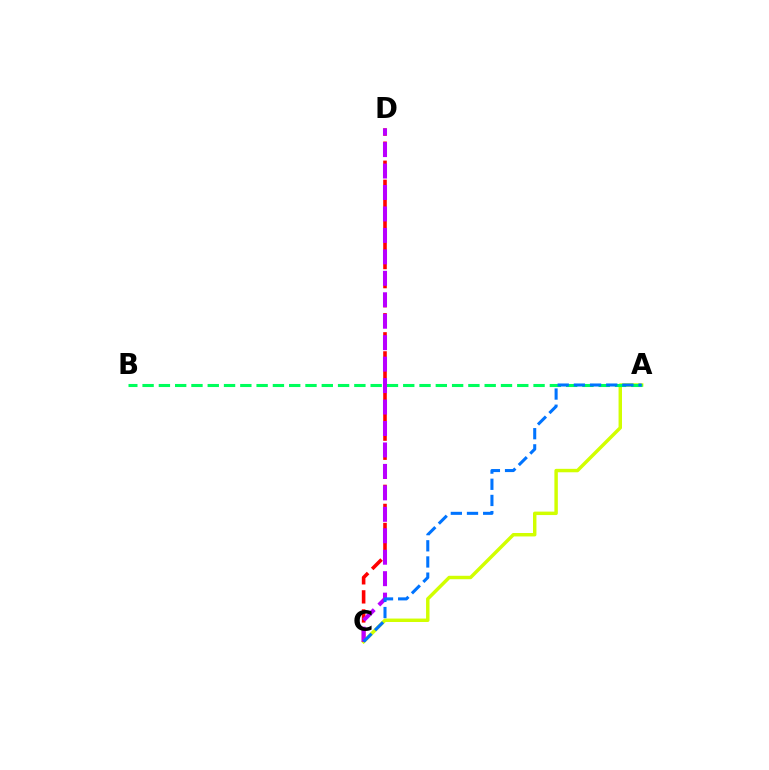{('A', 'C'): [{'color': '#d1ff00', 'line_style': 'solid', 'thickness': 2.48}, {'color': '#0074ff', 'line_style': 'dashed', 'thickness': 2.2}], ('C', 'D'): [{'color': '#ff0000', 'line_style': 'dashed', 'thickness': 2.59}, {'color': '#b900ff', 'line_style': 'dashed', 'thickness': 2.91}], ('A', 'B'): [{'color': '#00ff5c', 'line_style': 'dashed', 'thickness': 2.21}]}